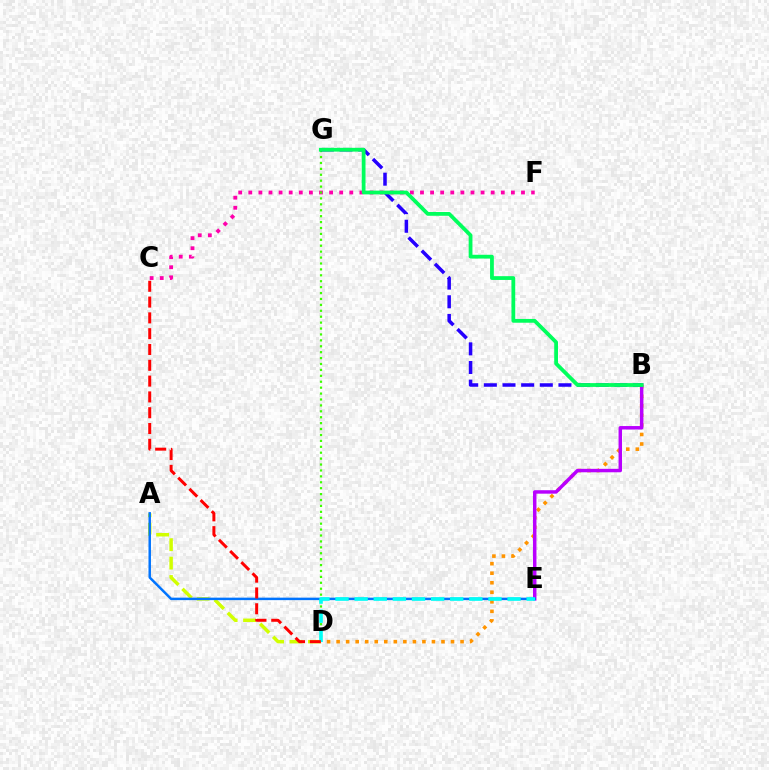{('A', 'D'): [{'color': '#d1ff00', 'line_style': 'dashed', 'thickness': 2.5}], ('B', 'D'): [{'color': '#ff9400', 'line_style': 'dotted', 'thickness': 2.59}], ('C', 'F'): [{'color': '#ff00ac', 'line_style': 'dotted', 'thickness': 2.74}], ('B', 'E'): [{'color': '#b900ff', 'line_style': 'solid', 'thickness': 2.49}], ('D', 'G'): [{'color': '#3dff00', 'line_style': 'dotted', 'thickness': 1.61}], ('B', 'G'): [{'color': '#2500ff', 'line_style': 'dashed', 'thickness': 2.53}, {'color': '#00ff5c', 'line_style': 'solid', 'thickness': 2.72}], ('A', 'E'): [{'color': '#0074ff', 'line_style': 'solid', 'thickness': 1.78}], ('D', 'E'): [{'color': '#00fff6', 'line_style': 'dashed', 'thickness': 2.6}], ('C', 'D'): [{'color': '#ff0000', 'line_style': 'dashed', 'thickness': 2.15}]}